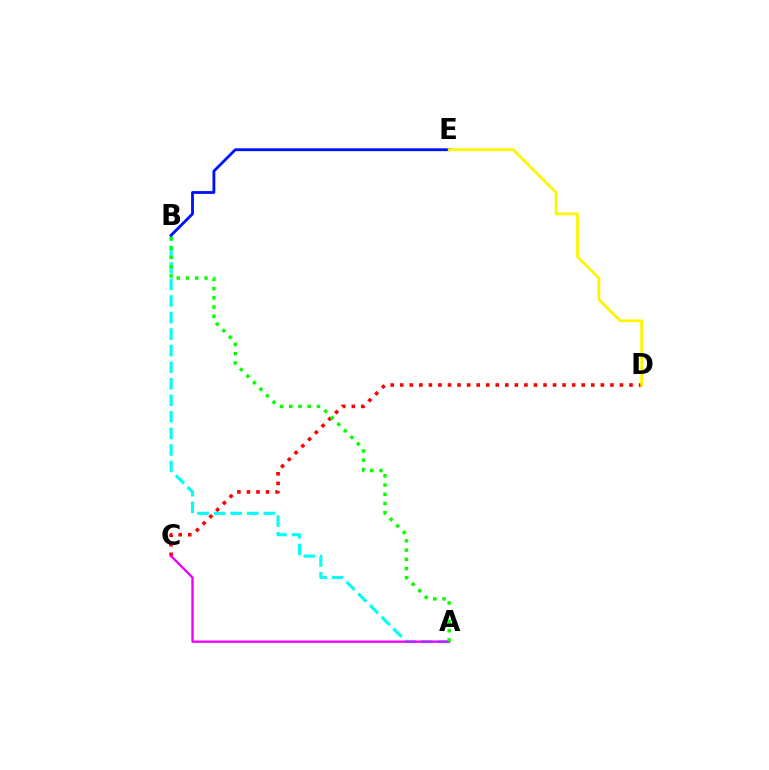{('A', 'B'): [{'color': '#00fff6', 'line_style': 'dashed', 'thickness': 2.25}, {'color': '#08ff00', 'line_style': 'dotted', 'thickness': 2.51}], ('C', 'D'): [{'color': '#ff0000', 'line_style': 'dotted', 'thickness': 2.6}], ('B', 'E'): [{'color': '#0010ff', 'line_style': 'solid', 'thickness': 2.03}], ('A', 'C'): [{'color': '#ee00ff', 'line_style': 'solid', 'thickness': 1.7}], ('D', 'E'): [{'color': '#fcf500', 'line_style': 'solid', 'thickness': 1.98}]}